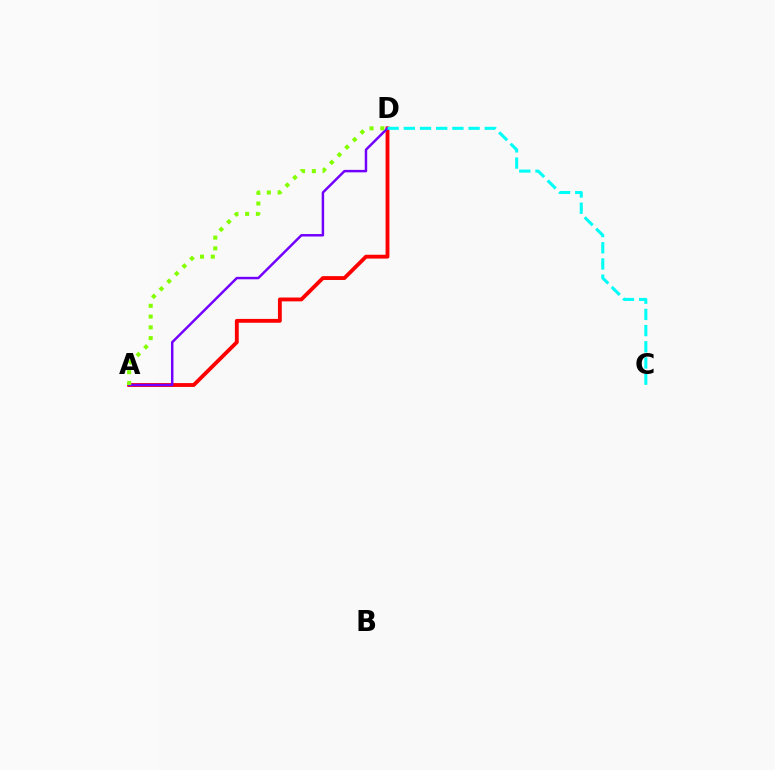{('A', 'D'): [{'color': '#ff0000', 'line_style': 'solid', 'thickness': 2.77}, {'color': '#7200ff', 'line_style': 'solid', 'thickness': 1.78}, {'color': '#84ff00', 'line_style': 'dotted', 'thickness': 2.92}], ('C', 'D'): [{'color': '#00fff6', 'line_style': 'dashed', 'thickness': 2.2}]}